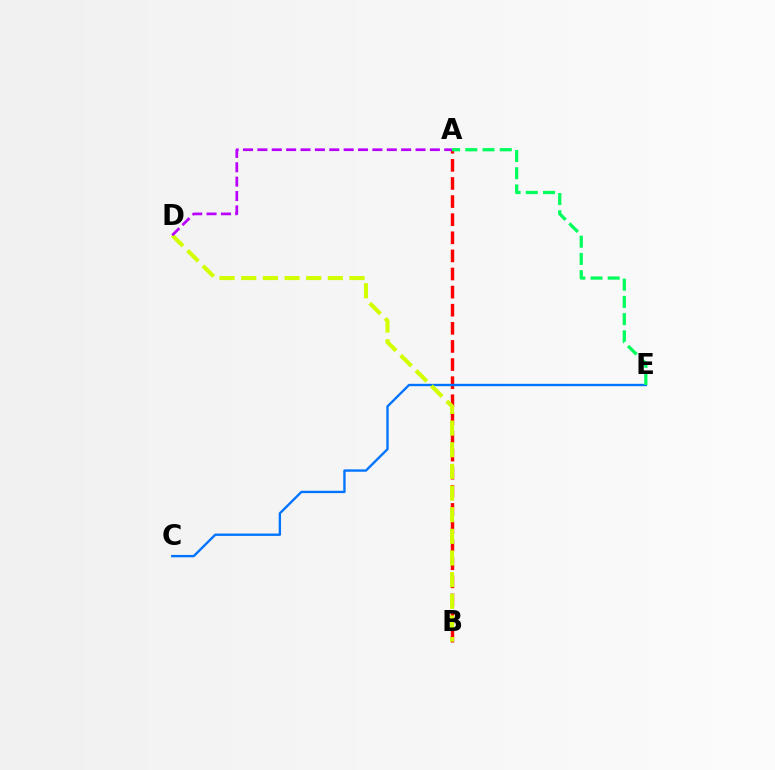{('A', 'B'): [{'color': '#ff0000', 'line_style': 'dashed', 'thickness': 2.46}], ('C', 'E'): [{'color': '#0074ff', 'line_style': 'solid', 'thickness': 1.7}], ('B', 'D'): [{'color': '#d1ff00', 'line_style': 'dashed', 'thickness': 2.94}], ('A', 'E'): [{'color': '#00ff5c', 'line_style': 'dashed', 'thickness': 2.34}], ('A', 'D'): [{'color': '#b900ff', 'line_style': 'dashed', 'thickness': 1.95}]}